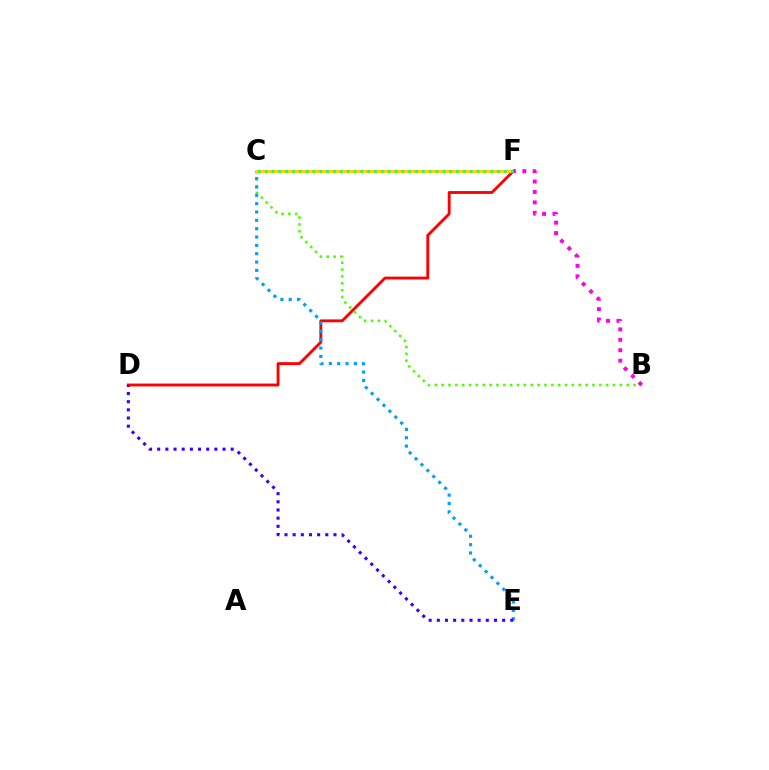{('D', 'F'): [{'color': '#ff0000', 'line_style': 'solid', 'thickness': 2.07}], ('B', 'C'): [{'color': '#4fff00', 'line_style': 'dotted', 'thickness': 1.86}], ('C', 'E'): [{'color': '#009eff', 'line_style': 'dotted', 'thickness': 2.27}], ('C', 'F'): [{'color': '#ffd500', 'line_style': 'solid', 'thickness': 2.17}, {'color': '#00ff86', 'line_style': 'dotted', 'thickness': 1.86}], ('B', 'F'): [{'color': '#ff00ed', 'line_style': 'dotted', 'thickness': 2.83}], ('D', 'E'): [{'color': '#3700ff', 'line_style': 'dotted', 'thickness': 2.22}]}